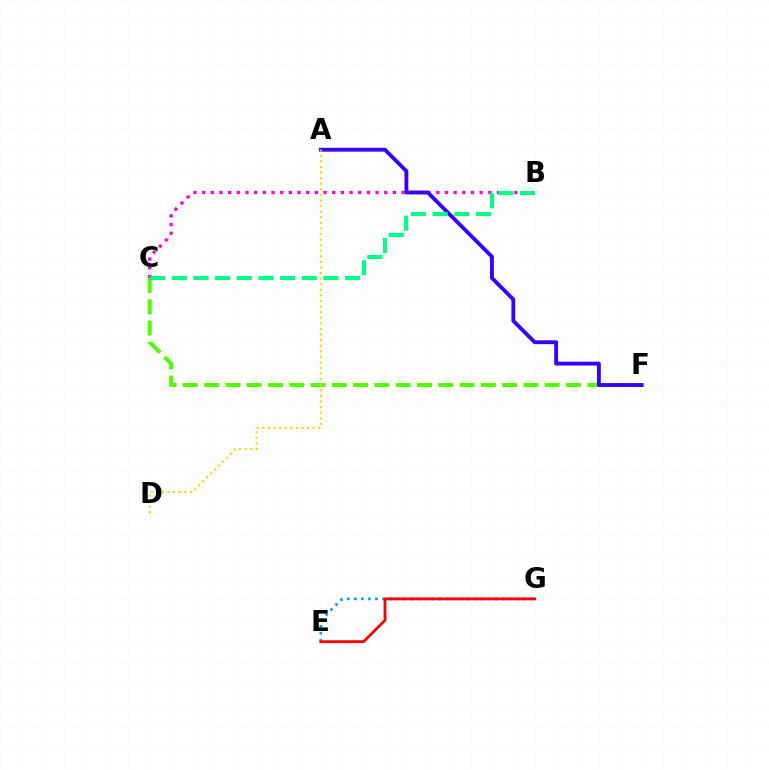{('B', 'C'): [{'color': '#ff00ed', 'line_style': 'dotted', 'thickness': 2.36}, {'color': '#00ff86', 'line_style': 'dashed', 'thickness': 2.94}], ('C', 'F'): [{'color': '#4fff00', 'line_style': 'dashed', 'thickness': 2.89}], ('A', 'F'): [{'color': '#3700ff', 'line_style': 'solid', 'thickness': 2.77}], ('E', 'G'): [{'color': '#009eff', 'line_style': 'dotted', 'thickness': 1.92}, {'color': '#ff0000', 'line_style': 'solid', 'thickness': 2.05}], ('A', 'D'): [{'color': '#ffd500', 'line_style': 'dotted', 'thickness': 1.52}]}